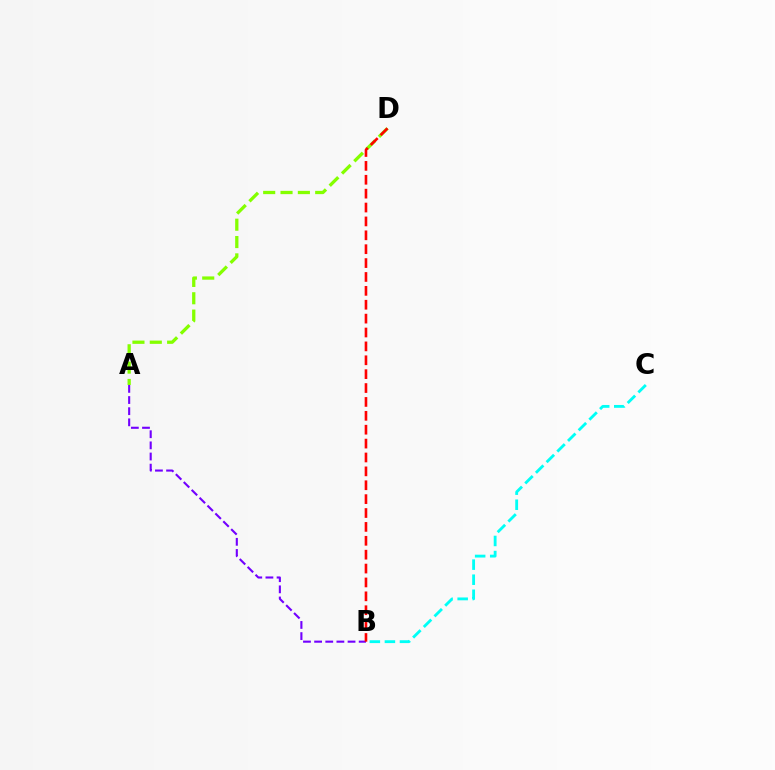{('A', 'B'): [{'color': '#7200ff', 'line_style': 'dashed', 'thickness': 1.51}], ('A', 'D'): [{'color': '#84ff00', 'line_style': 'dashed', 'thickness': 2.36}], ('B', 'D'): [{'color': '#ff0000', 'line_style': 'dashed', 'thickness': 1.89}], ('B', 'C'): [{'color': '#00fff6', 'line_style': 'dashed', 'thickness': 2.05}]}